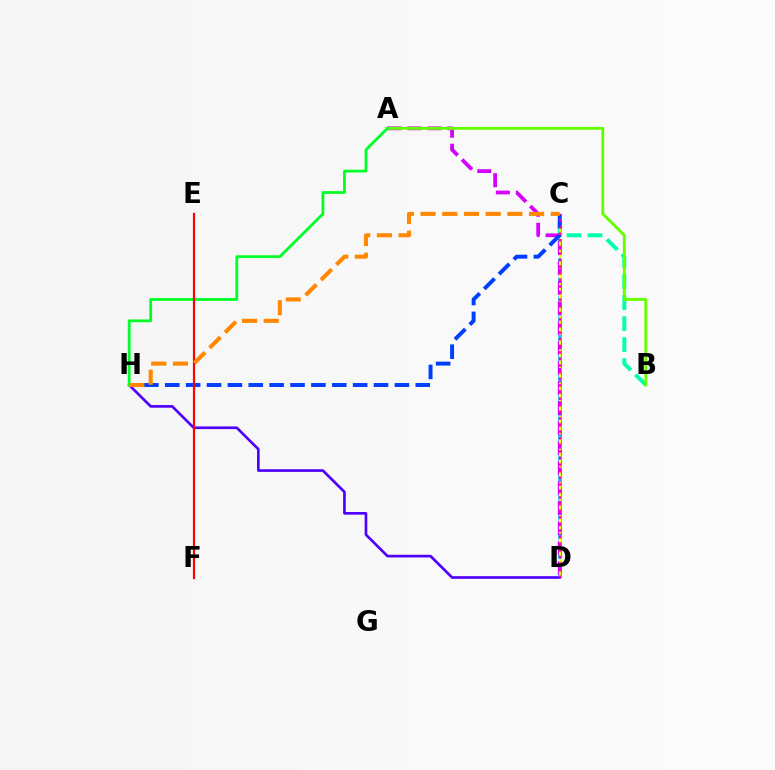{('C', 'D'): [{'color': '#00c7ff', 'line_style': 'dashed', 'thickness': 2.6}, {'color': '#eeff00', 'line_style': 'dashed', 'thickness': 1.5}, {'color': '#ff00a0', 'line_style': 'dotted', 'thickness': 1.79}], ('B', 'C'): [{'color': '#00ffaf', 'line_style': 'dashed', 'thickness': 2.85}], ('A', 'D'): [{'color': '#d600ff', 'line_style': 'dashed', 'thickness': 2.72}], ('A', 'B'): [{'color': '#66ff00', 'line_style': 'solid', 'thickness': 2.07}], ('D', 'H'): [{'color': '#4f00ff', 'line_style': 'solid', 'thickness': 1.92}], ('C', 'H'): [{'color': '#003fff', 'line_style': 'dashed', 'thickness': 2.84}, {'color': '#ff8800', 'line_style': 'dashed', 'thickness': 2.95}], ('A', 'H'): [{'color': '#00ff27', 'line_style': 'solid', 'thickness': 2.01}], ('E', 'F'): [{'color': '#ff0000', 'line_style': 'solid', 'thickness': 1.59}]}